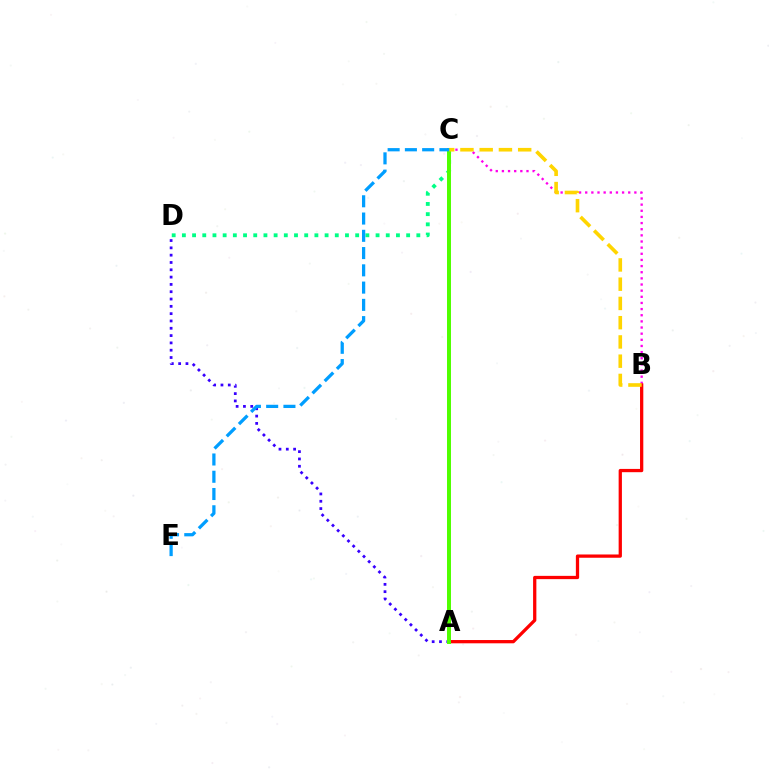{('B', 'C'): [{'color': '#ff00ed', 'line_style': 'dotted', 'thickness': 1.67}, {'color': '#ffd500', 'line_style': 'dashed', 'thickness': 2.61}], ('A', 'D'): [{'color': '#3700ff', 'line_style': 'dotted', 'thickness': 1.99}], ('C', 'D'): [{'color': '#00ff86', 'line_style': 'dotted', 'thickness': 2.77}], ('A', 'B'): [{'color': '#ff0000', 'line_style': 'solid', 'thickness': 2.36}], ('A', 'C'): [{'color': '#4fff00', 'line_style': 'solid', 'thickness': 2.86}], ('C', 'E'): [{'color': '#009eff', 'line_style': 'dashed', 'thickness': 2.35}]}